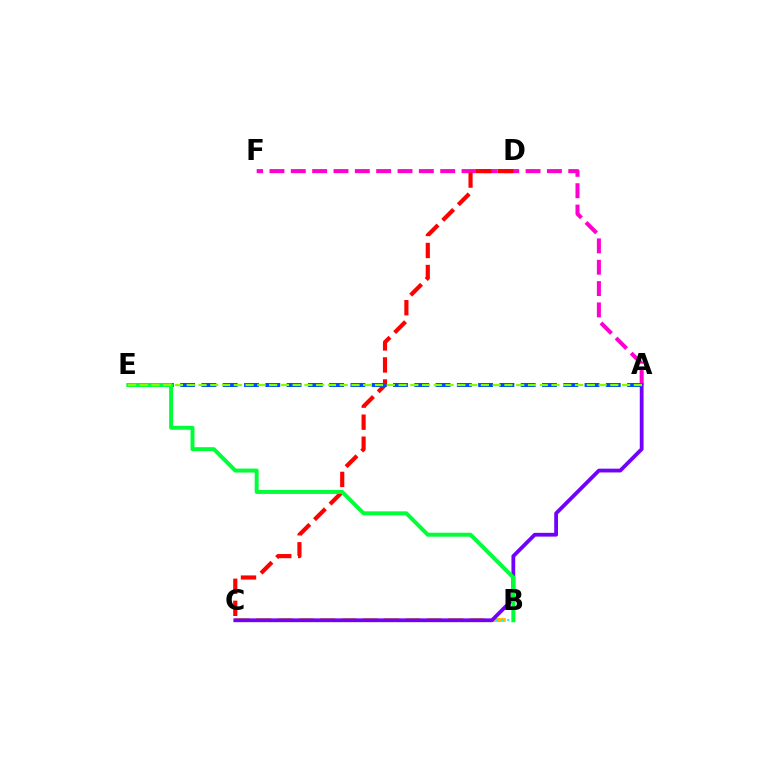{('B', 'C'): [{'color': '#ffbd00', 'line_style': 'dashed', 'thickness': 2.9}, {'color': '#00fff6', 'line_style': 'dotted', 'thickness': 1.54}], ('A', 'F'): [{'color': '#ff00cf', 'line_style': 'dashed', 'thickness': 2.9}], ('A', 'C'): [{'color': '#7200ff', 'line_style': 'solid', 'thickness': 2.73}], ('C', 'D'): [{'color': '#ff0000', 'line_style': 'dashed', 'thickness': 2.99}], ('A', 'E'): [{'color': '#004bff', 'line_style': 'dashed', 'thickness': 2.89}, {'color': '#84ff00', 'line_style': 'dashed', 'thickness': 1.6}], ('B', 'E'): [{'color': '#00ff39', 'line_style': 'solid', 'thickness': 2.86}]}